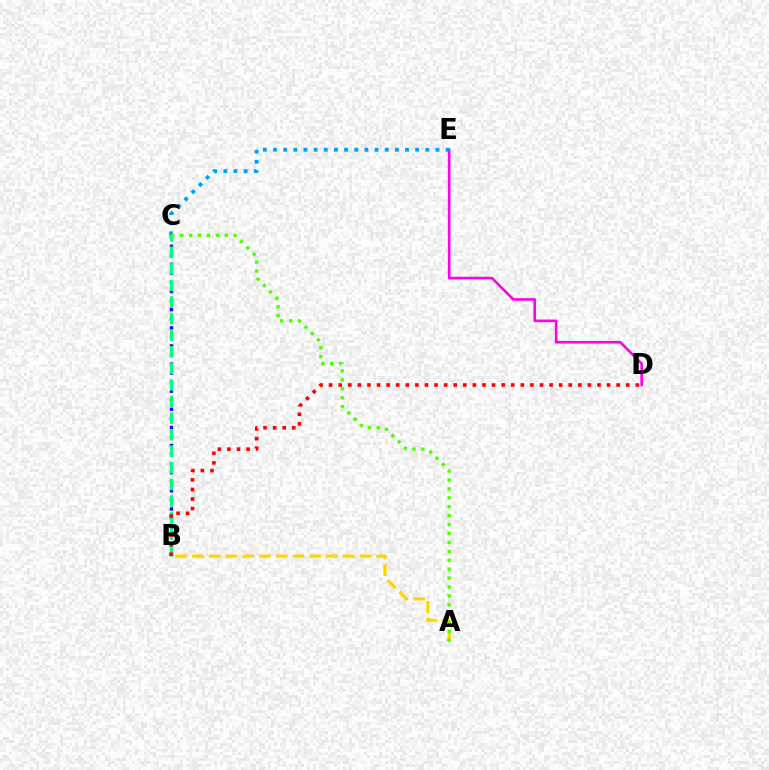{('D', 'E'): [{'color': '#ff00ed', 'line_style': 'solid', 'thickness': 1.87}], ('C', 'E'): [{'color': '#009eff', 'line_style': 'dotted', 'thickness': 2.76}], ('B', 'C'): [{'color': '#3700ff', 'line_style': 'dotted', 'thickness': 2.46}, {'color': '#00ff86', 'line_style': 'dashed', 'thickness': 2.25}], ('B', 'D'): [{'color': '#ff0000', 'line_style': 'dotted', 'thickness': 2.6}], ('A', 'B'): [{'color': '#ffd500', 'line_style': 'dashed', 'thickness': 2.28}], ('A', 'C'): [{'color': '#4fff00', 'line_style': 'dotted', 'thickness': 2.42}]}